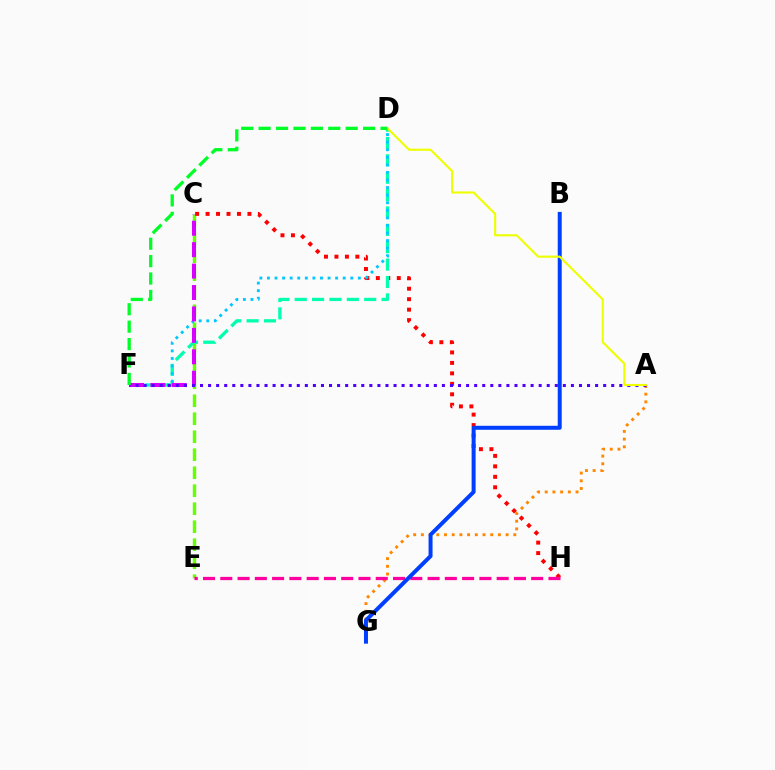{('C', 'E'): [{'color': '#66ff00', 'line_style': 'dashed', 'thickness': 2.44}], ('C', 'H'): [{'color': '#ff0000', 'line_style': 'dotted', 'thickness': 2.84}], ('A', 'G'): [{'color': '#ff8800', 'line_style': 'dotted', 'thickness': 2.09}], ('E', 'H'): [{'color': '#ff00a0', 'line_style': 'dashed', 'thickness': 2.35}], ('D', 'F'): [{'color': '#00ffaf', 'line_style': 'dashed', 'thickness': 2.36}, {'color': '#00c7ff', 'line_style': 'dotted', 'thickness': 2.06}, {'color': '#00ff27', 'line_style': 'dashed', 'thickness': 2.37}], ('B', 'G'): [{'color': '#003fff', 'line_style': 'solid', 'thickness': 2.87}], ('C', 'F'): [{'color': '#d600ff', 'line_style': 'dashed', 'thickness': 2.91}], ('A', 'F'): [{'color': '#4f00ff', 'line_style': 'dotted', 'thickness': 2.19}], ('A', 'D'): [{'color': '#eeff00', 'line_style': 'solid', 'thickness': 1.53}]}